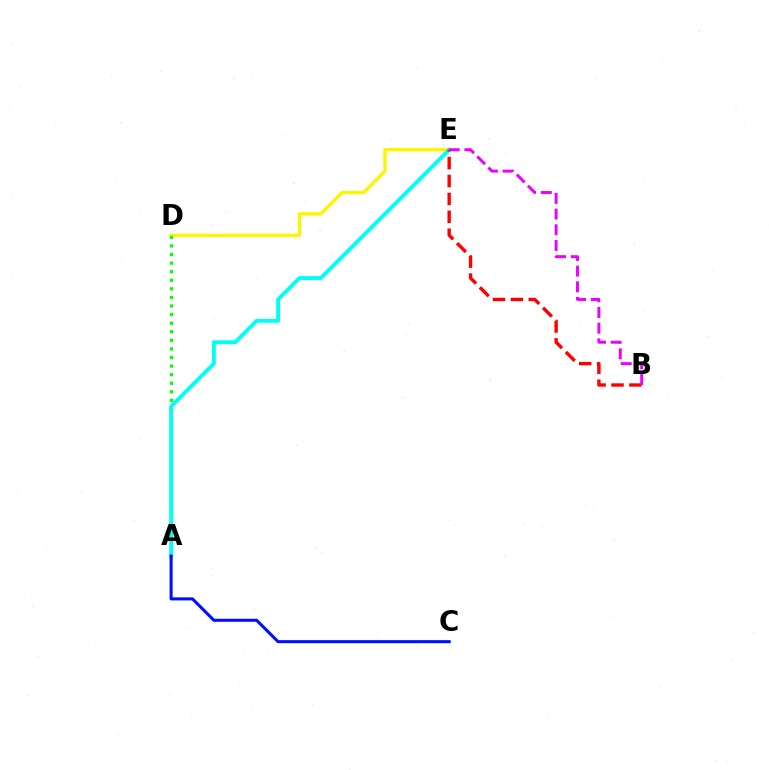{('D', 'E'): [{'color': '#fcf500', 'line_style': 'solid', 'thickness': 2.39}], ('A', 'D'): [{'color': '#08ff00', 'line_style': 'dotted', 'thickness': 2.33}], ('A', 'E'): [{'color': '#00fff6', 'line_style': 'solid', 'thickness': 2.79}], ('B', 'E'): [{'color': '#ff0000', 'line_style': 'dashed', 'thickness': 2.43}, {'color': '#ee00ff', 'line_style': 'dashed', 'thickness': 2.13}], ('A', 'C'): [{'color': '#0010ff', 'line_style': 'solid', 'thickness': 2.21}]}